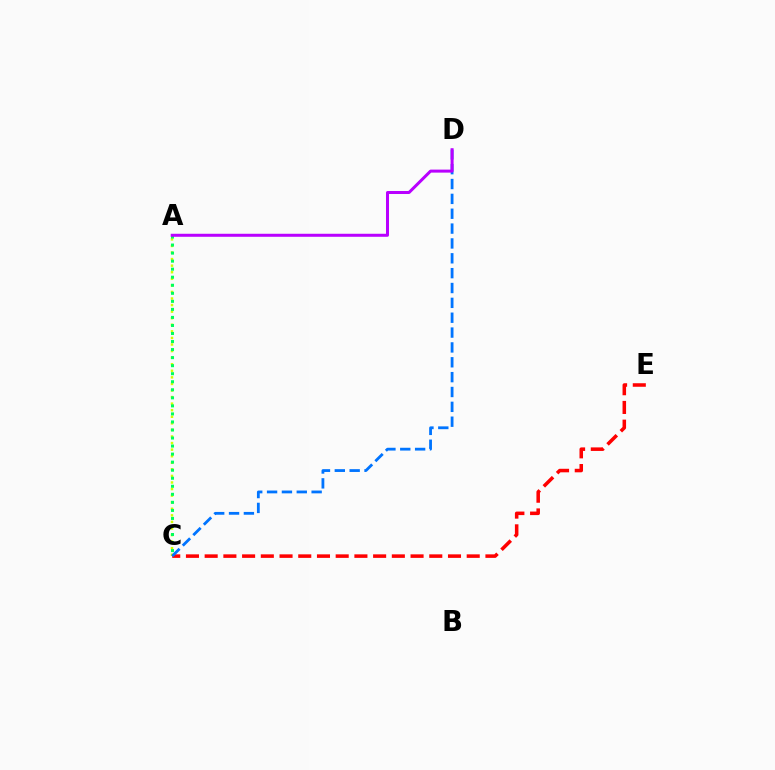{('C', 'E'): [{'color': '#ff0000', 'line_style': 'dashed', 'thickness': 2.54}], ('A', 'C'): [{'color': '#d1ff00', 'line_style': 'dotted', 'thickness': 1.79}, {'color': '#00ff5c', 'line_style': 'dotted', 'thickness': 2.18}], ('C', 'D'): [{'color': '#0074ff', 'line_style': 'dashed', 'thickness': 2.02}], ('A', 'D'): [{'color': '#b900ff', 'line_style': 'solid', 'thickness': 2.17}]}